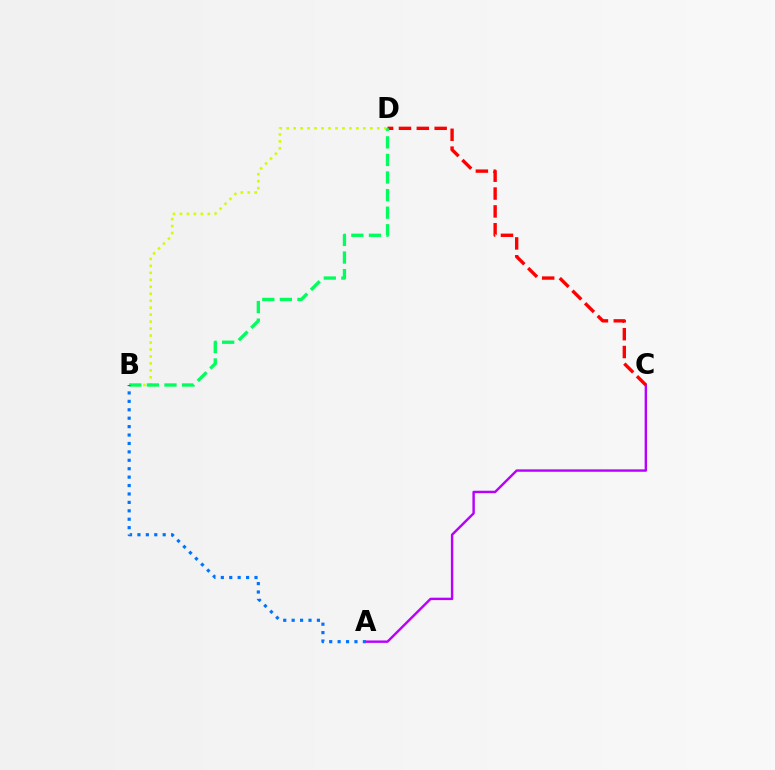{('A', 'C'): [{'color': '#b900ff', 'line_style': 'solid', 'thickness': 1.74}], ('C', 'D'): [{'color': '#ff0000', 'line_style': 'dashed', 'thickness': 2.43}], ('B', 'D'): [{'color': '#d1ff00', 'line_style': 'dotted', 'thickness': 1.89}, {'color': '#00ff5c', 'line_style': 'dashed', 'thickness': 2.39}], ('A', 'B'): [{'color': '#0074ff', 'line_style': 'dotted', 'thickness': 2.29}]}